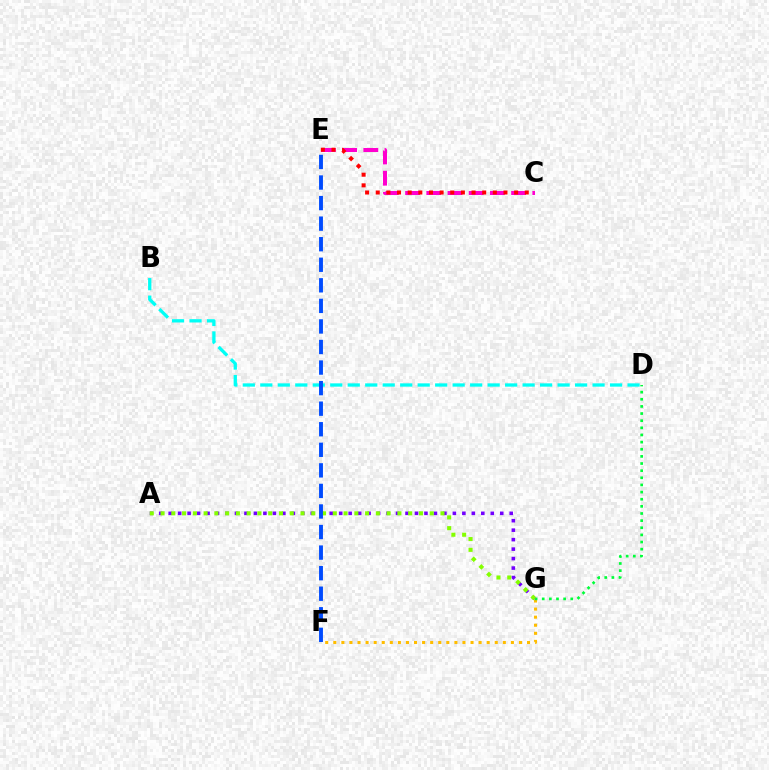{('F', 'G'): [{'color': '#ffbd00', 'line_style': 'dotted', 'thickness': 2.19}], ('B', 'D'): [{'color': '#00fff6', 'line_style': 'dashed', 'thickness': 2.38}], ('D', 'G'): [{'color': '#00ff39', 'line_style': 'dotted', 'thickness': 1.94}], ('A', 'G'): [{'color': '#7200ff', 'line_style': 'dotted', 'thickness': 2.57}, {'color': '#84ff00', 'line_style': 'dotted', 'thickness': 2.93}], ('C', 'E'): [{'color': '#ff00cf', 'line_style': 'dashed', 'thickness': 2.88}, {'color': '#ff0000', 'line_style': 'dotted', 'thickness': 2.89}], ('E', 'F'): [{'color': '#004bff', 'line_style': 'dashed', 'thickness': 2.79}]}